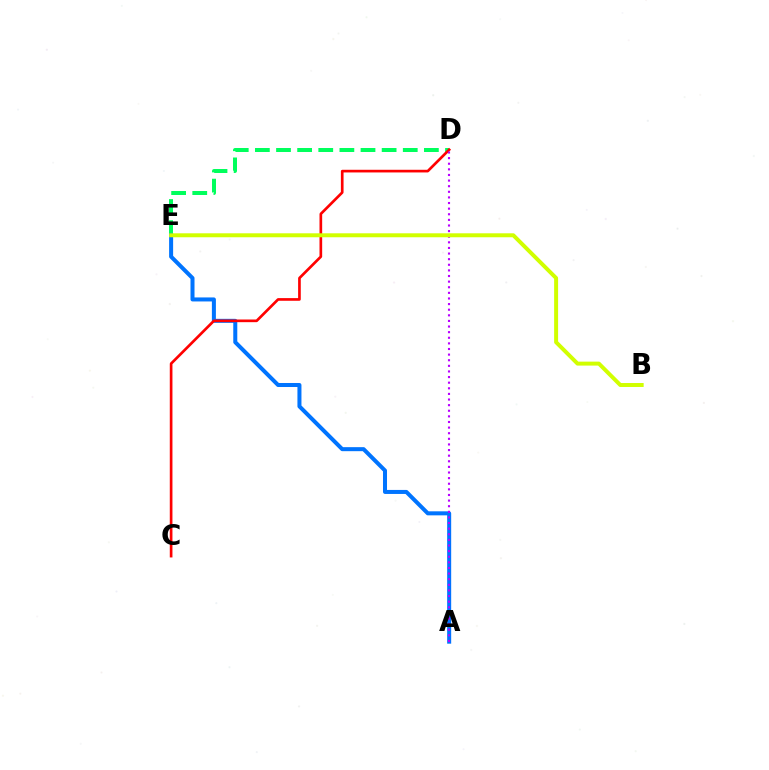{('D', 'E'): [{'color': '#00ff5c', 'line_style': 'dashed', 'thickness': 2.87}], ('A', 'E'): [{'color': '#0074ff', 'line_style': 'solid', 'thickness': 2.89}], ('C', 'D'): [{'color': '#ff0000', 'line_style': 'solid', 'thickness': 1.92}], ('A', 'D'): [{'color': '#b900ff', 'line_style': 'dotted', 'thickness': 1.53}], ('B', 'E'): [{'color': '#d1ff00', 'line_style': 'solid', 'thickness': 2.85}]}